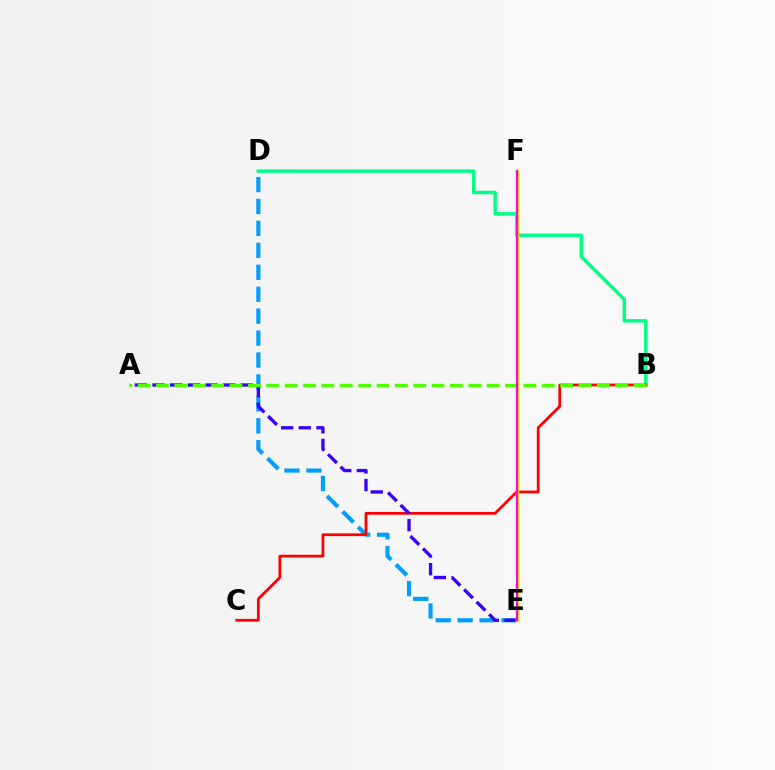{('D', 'E'): [{'color': '#009eff', 'line_style': 'dashed', 'thickness': 2.98}], ('B', 'D'): [{'color': '#00ff86', 'line_style': 'solid', 'thickness': 2.49}], ('B', 'C'): [{'color': '#ff0000', 'line_style': 'solid', 'thickness': 1.99}], ('A', 'E'): [{'color': '#3700ff', 'line_style': 'dashed', 'thickness': 2.4}], ('E', 'F'): [{'color': '#ffd500', 'line_style': 'solid', 'thickness': 2.51}, {'color': '#ff00ed', 'line_style': 'solid', 'thickness': 1.5}], ('A', 'B'): [{'color': '#4fff00', 'line_style': 'dashed', 'thickness': 2.5}]}